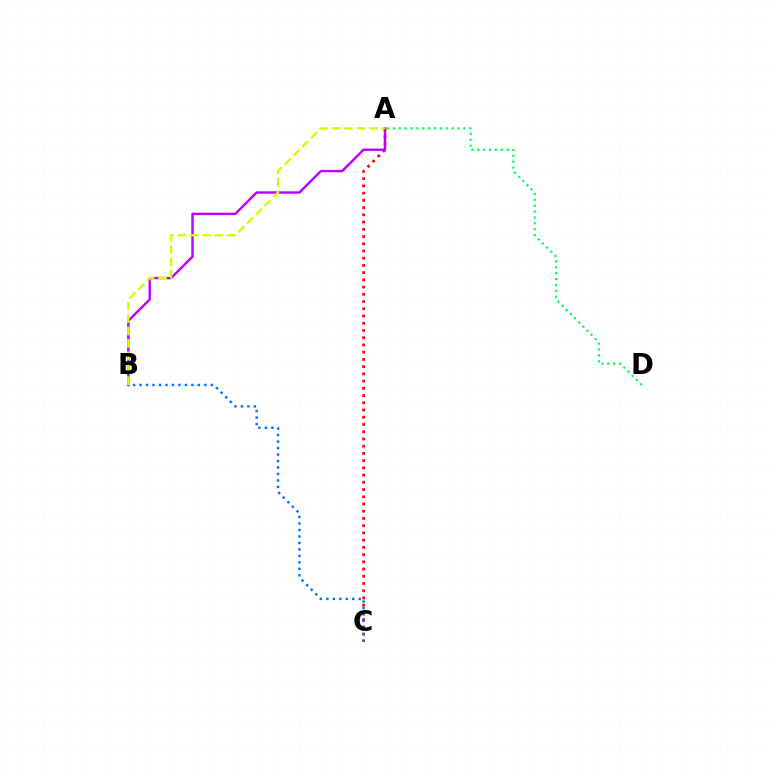{('A', 'C'): [{'color': '#ff0000', 'line_style': 'dotted', 'thickness': 1.96}], ('A', 'B'): [{'color': '#b900ff', 'line_style': 'solid', 'thickness': 1.73}, {'color': '#d1ff00', 'line_style': 'dashed', 'thickness': 1.69}], ('A', 'D'): [{'color': '#00ff5c', 'line_style': 'dotted', 'thickness': 1.6}], ('B', 'C'): [{'color': '#0074ff', 'line_style': 'dotted', 'thickness': 1.76}]}